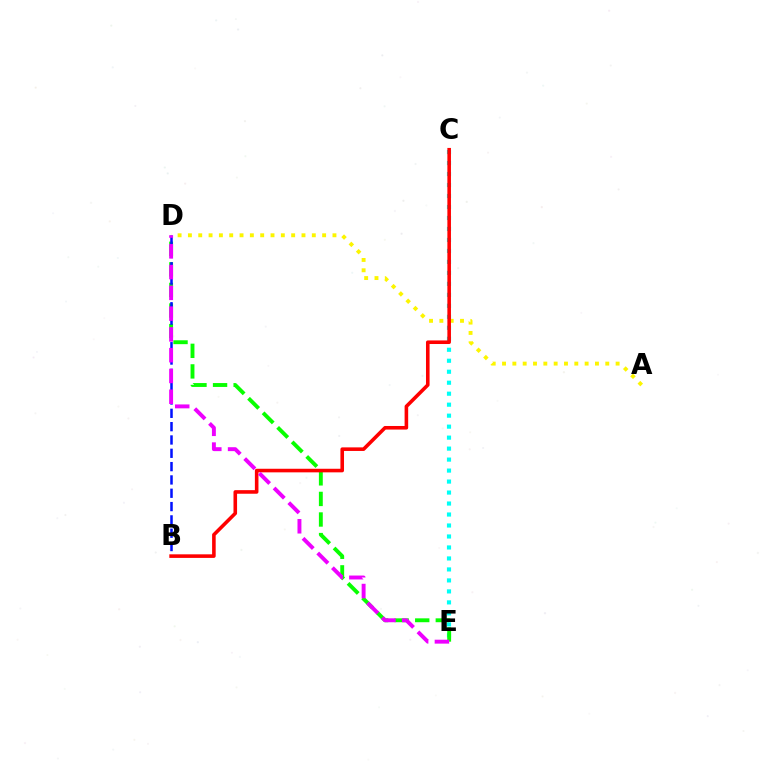{('C', 'E'): [{'color': '#00fff6', 'line_style': 'dotted', 'thickness': 2.98}], ('A', 'D'): [{'color': '#fcf500', 'line_style': 'dotted', 'thickness': 2.81}], ('D', 'E'): [{'color': '#08ff00', 'line_style': 'dashed', 'thickness': 2.79}, {'color': '#ee00ff', 'line_style': 'dashed', 'thickness': 2.82}], ('B', 'D'): [{'color': '#0010ff', 'line_style': 'dashed', 'thickness': 1.81}], ('B', 'C'): [{'color': '#ff0000', 'line_style': 'solid', 'thickness': 2.58}]}